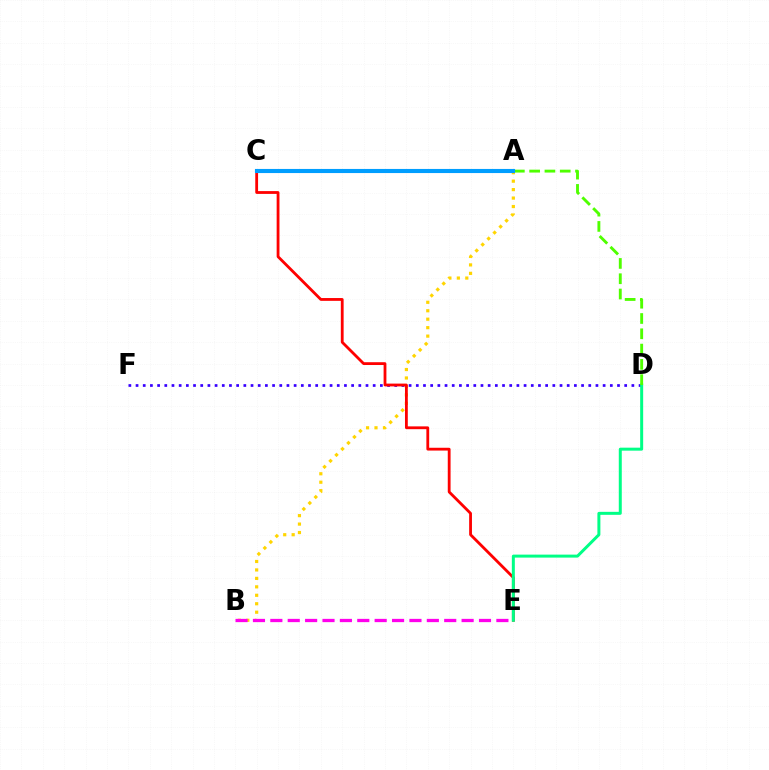{('A', 'B'): [{'color': '#ffd500', 'line_style': 'dotted', 'thickness': 2.3}], ('D', 'F'): [{'color': '#3700ff', 'line_style': 'dotted', 'thickness': 1.95}], ('C', 'E'): [{'color': '#ff0000', 'line_style': 'solid', 'thickness': 2.02}], ('D', 'E'): [{'color': '#00ff86', 'line_style': 'solid', 'thickness': 2.15}], ('C', 'D'): [{'color': '#4fff00', 'line_style': 'dashed', 'thickness': 2.08}], ('B', 'E'): [{'color': '#ff00ed', 'line_style': 'dashed', 'thickness': 2.36}], ('A', 'C'): [{'color': '#009eff', 'line_style': 'solid', 'thickness': 2.96}]}